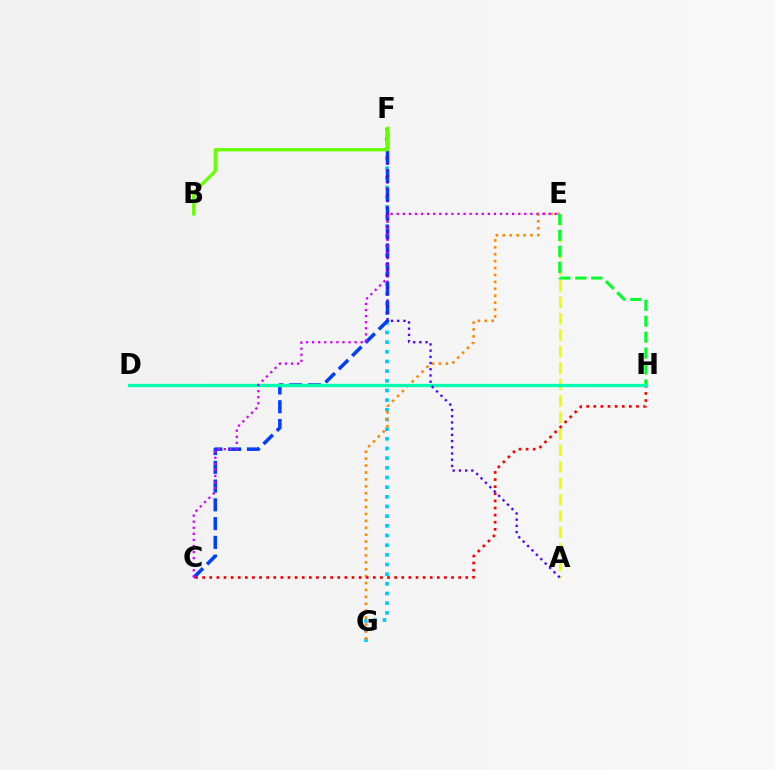{('D', 'H'): [{'color': '#ff00a0', 'line_style': 'dotted', 'thickness': 2.07}, {'color': '#00ffaf', 'line_style': 'solid', 'thickness': 2.37}], ('F', 'G'): [{'color': '#00c7ff', 'line_style': 'dotted', 'thickness': 2.63}], ('E', 'G'): [{'color': '#ff8800', 'line_style': 'dotted', 'thickness': 1.88}], ('A', 'E'): [{'color': '#eeff00', 'line_style': 'dashed', 'thickness': 2.23}], ('C', 'F'): [{'color': '#003fff', 'line_style': 'dashed', 'thickness': 2.55}], ('E', 'H'): [{'color': '#00ff27', 'line_style': 'dashed', 'thickness': 2.17}], ('C', 'H'): [{'color': '#ff0000', 'line_style': 'dotted', 'thickness': 1.93}], ('C', 'E'): [{'color': '#d600ff', 'line_style': 'dotted', 'thickness': 1.65}], ('A', 'F'): [{'color': '#4f00ff', 'line_style': 'dotted', 'thickness': 1.69}], ('B', 'F'): [{'color': '#66ff00', 'line_style': 'solid', 'thickness': 2.37}]}